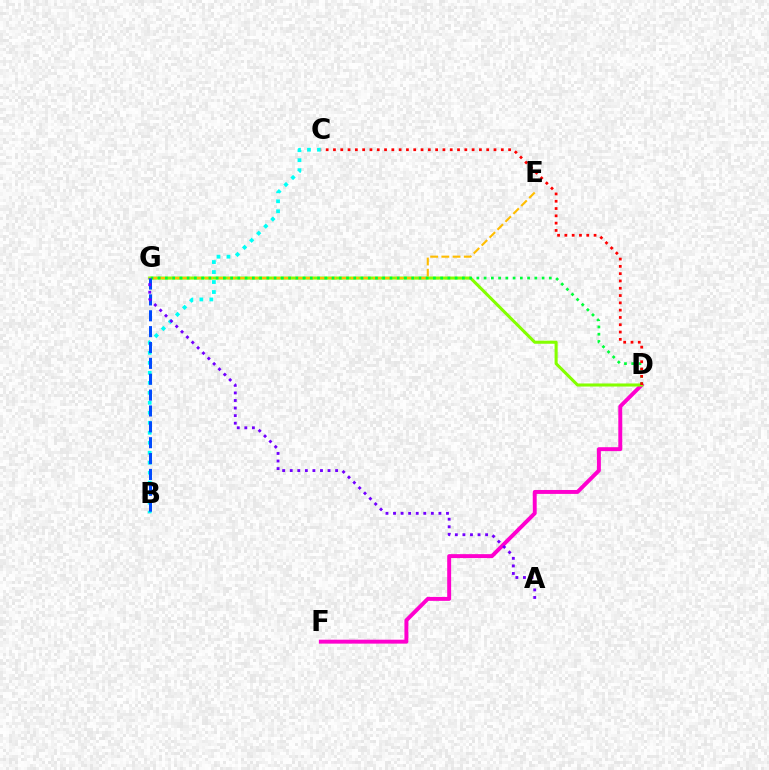{('D', 'F'): [{'color': '#ff00cf', 'line_style': 'solid', 'thickness': 2.83}], ('D', 'G'): [{'color': '#84ff00', 'line_style': 'solid', 'thickness': 2.21}, {'color': '#00ff39', 'line_style': 'dotted', 'thickness': 1.97}], ('E', 'G'): [{'color': '#ffbd00', 'line_style': 'dashed', 'thickness': 1.52}], ('B', 'C'): [{'color': '#00fff6', 'line_style': 'dotted', 'thickness': 2.71}], ('B', 'G'): [{'color': '#004bff', 'line_style': 'dashed', 'thickness': 2.16}], ('C', 'D'): [{'color': '#ff0000', 'line_style': 'dotted', 'thickness': 1.98}], ('A', 'G'): [{'color': '#7200ff', 'line_style': 'dotted', 'thickness': 2.06}]}